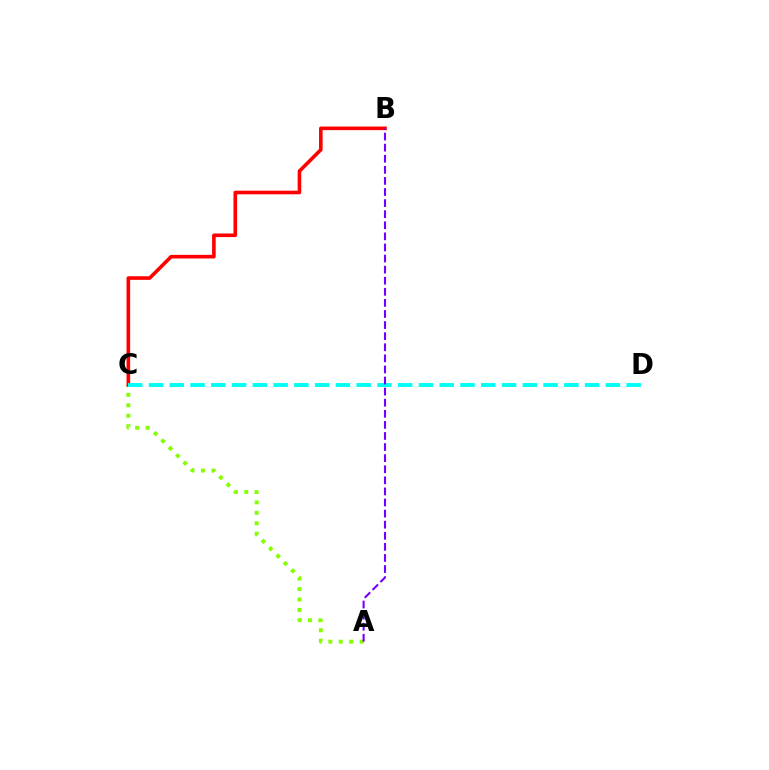{('A', 'C'): [{'color': '#84ff00', 'line_style': 'dotted', 'thickness': 2.84}], ('B', 'C'): [{'color': '#ff0000', 'line_style': 'solid', 'thickness': 2.6}], ('C', 'D'): [{'color': '#00fff6', 'line_style': 'dashed', 'thickness': 2.82}], ('A', 'B'): [{'color': '#7200ff', 'line_style': 'dashed', 'thickness': 1.51}]}